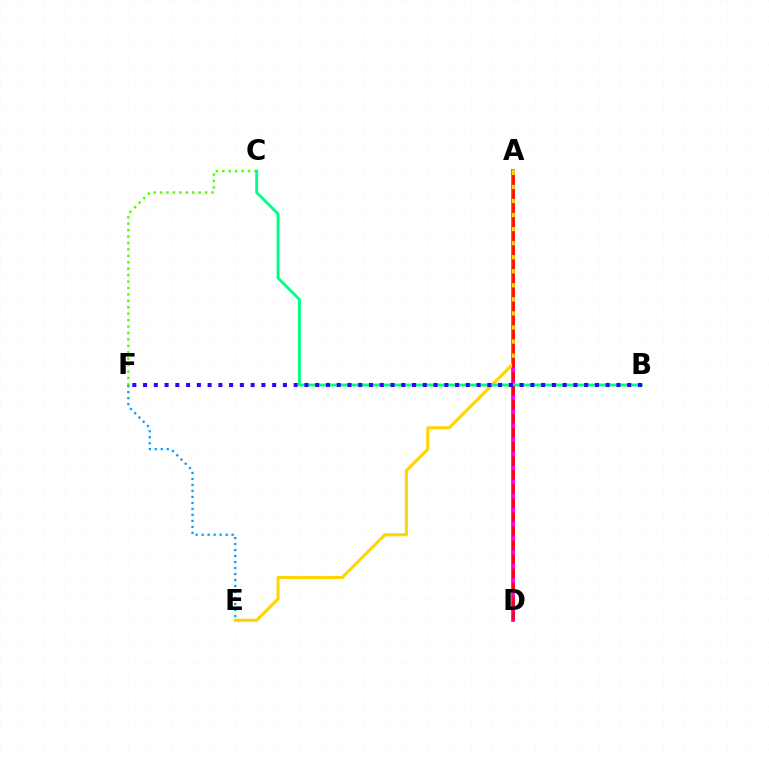{('A', 'D'): [{'color': '#ff00ed', 'line_style': 'solid', 'thickness': 2.73}, {'color': '#ff0000', 'line_style': 'dashed', 'thickness': 1.91}], ('A', 'E'): [{'color': '#ffd500', 'line_style': 'solid', 'thickness': 2.21}], ('E', 'F'): [{'color': '#009eff', 'line_style': 'dotted', 'thickness': 1.63}], ('C', 'F'): [{'color': '#4fff00', 'line_style': 'dotted', 'thickness': 1.75}], ('B', 'C'): [{'color': '#00ff86', 'line_style': 'solid', 'thickness': 2.07}], ('B', 'F'): [{'color': '#3700ff', 'line_style': 'dotted', 'thickness': 2.92}]}